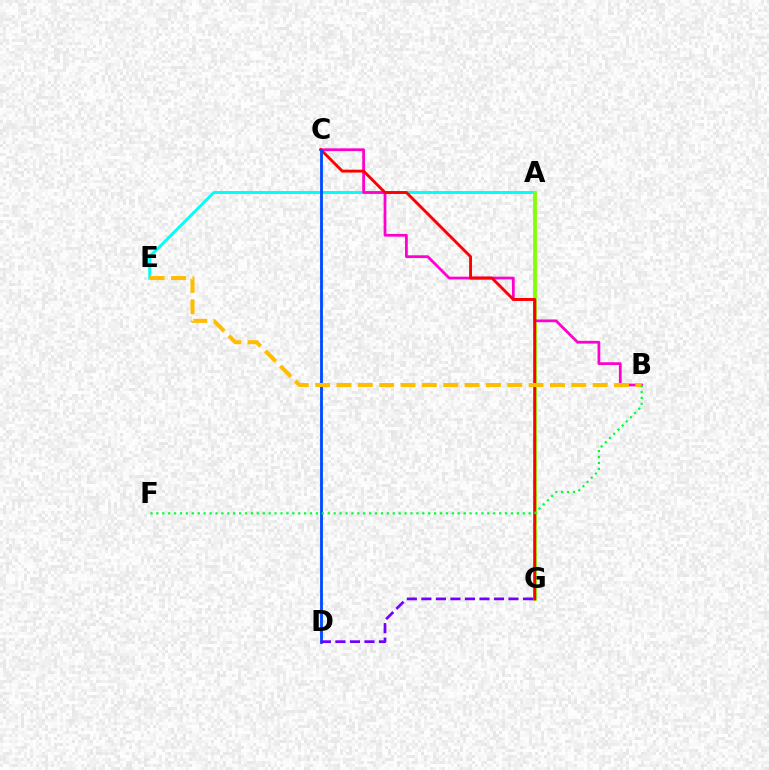{('A', 'E'): [{'color': '#00fff6', 'line_style': 'solid', 'thickness': 2.12}], ('A', 'G'): [{'color': '#84ff00', 'line_style': 'solid', 'thickness': 2.71}], ('B', 'C'): [{'color': '#ff00cf', 'line_style': 'solid', 'thickness': 1.99}], ('C', 'G'): [{'color': '#ff0000', 'line_style': 'solid', 'thickness': 2.07}], ('C', 'D'): [{'color': '#004bff', 'line_style': 'solid', 'thickness': 2.04}], ('D', 'G'): [{'color': '#7200ff', 'line_style': 'dashed', 'thickness': 1.97}], ('B', 'E'): [{'color': '#ffbd00', 'line_style': 'dashed', 'thickness': 2.9}], ('B', 'F'): [{'color': '#00ff39', 'line_style': 'dotted', 'thickness': 1.61}]}